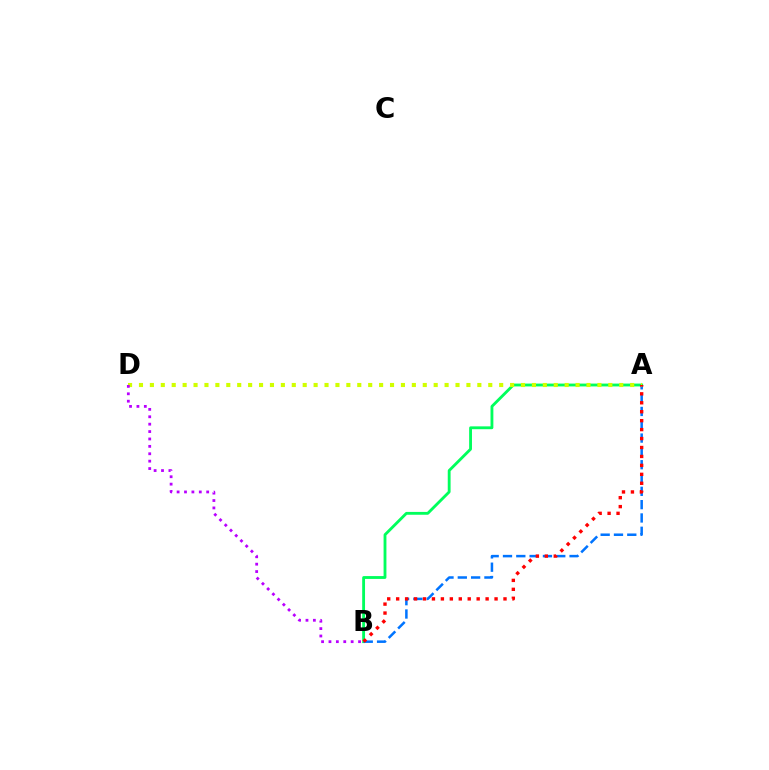{('A', 'B'): [{'color': '#00ff5c', 'line_style': 'solid', 'thickness': 2.05}, {'color': '#0074ff', 'line_style': 'dashed', 'thickness': 1.81}, {'color': '#ff0000', 'line_style': 'dotted', 'thickness': 2.43}], ('A', 'D'): [{'color': '#d1ff00', 'line_style': 'dotted', 'thickness': 2.97}], ('B', 'D'): [{'color': '#b900ff', 'line_style': 'dotted', 'thickness': 2.01}]}